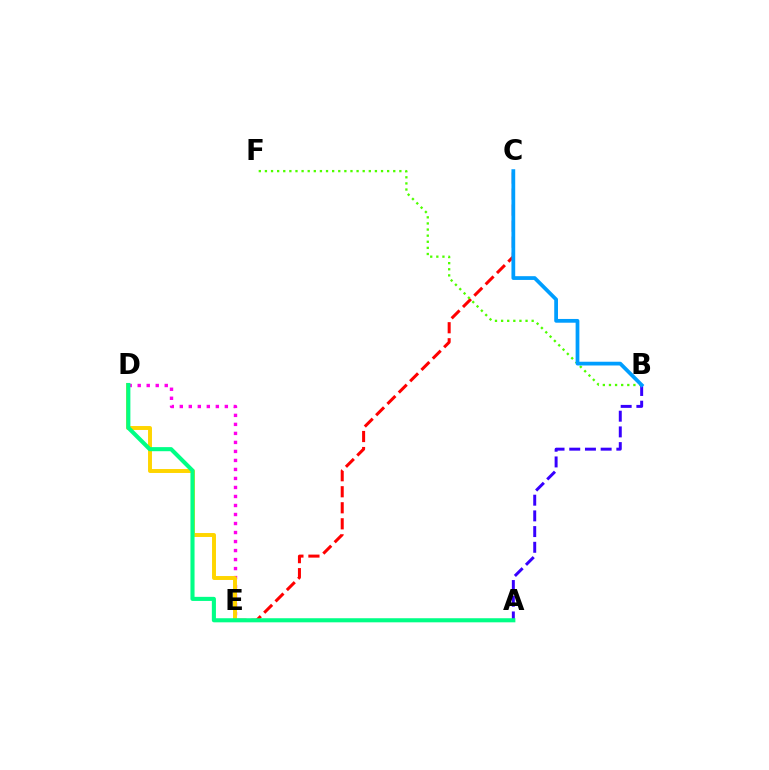{('C', 'E'): [{'color': '#ff0000', 'line_style': 'dashed', 'thickness': 2.18}], ('D', 'E'): [{'color': '#ff00ed', 'line_style': 'dotted', 'thickness': 2.45}, {'color': '#ffd500', 'line_style': 'solid', 'thickness': 2.83}], ('B', 'F'): [{'color': '#4fff00', 'line_style': 'dotted', 'thickness': 1.66}], ('A', 'B'): [{'color': '#3700ff', 'line_style': 'dashed', 'thickness': 2.13}], ('B', 'C'): [{'color': '#009eff', 'line_style': 'solid', 'thickness': 2.7}], ('A', 'D'): [{'color': '#00ff86', 'line_style': 'solid', 'thickness': 2.95}]}